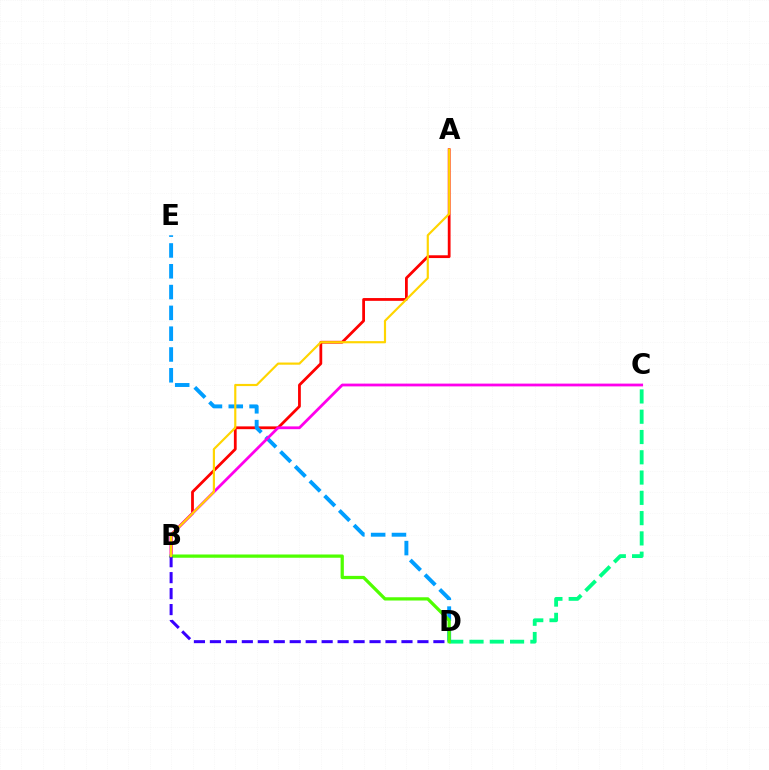{('C', 'D'): [{'color': '#00ff86', 'line_style': 'dashed', 'thickness': 2.75}], ('A', 'B'): [{'color': '#ff0000', 'line_style': 'solid', 'thickness': 2.0}, {'color': '#ffd500', 'line_style': 'solid', 'thickness': 1.56}], ('D', 'E'): [{'color': '#009eff', 'line_style': 'dashed', 'thickness': 2.83}], ('B', 'C'): [{'color': '#ff00ed', 'line_style': 'solid', 'thickness': 2.0}], ('B', 'D'): [{'color': '#4fff00', 'line_style': 'solid', 'thickness': 2.34}, {'color': '#3700ff', 'line_style': 'dashed', 'thickness': 2.17}]}